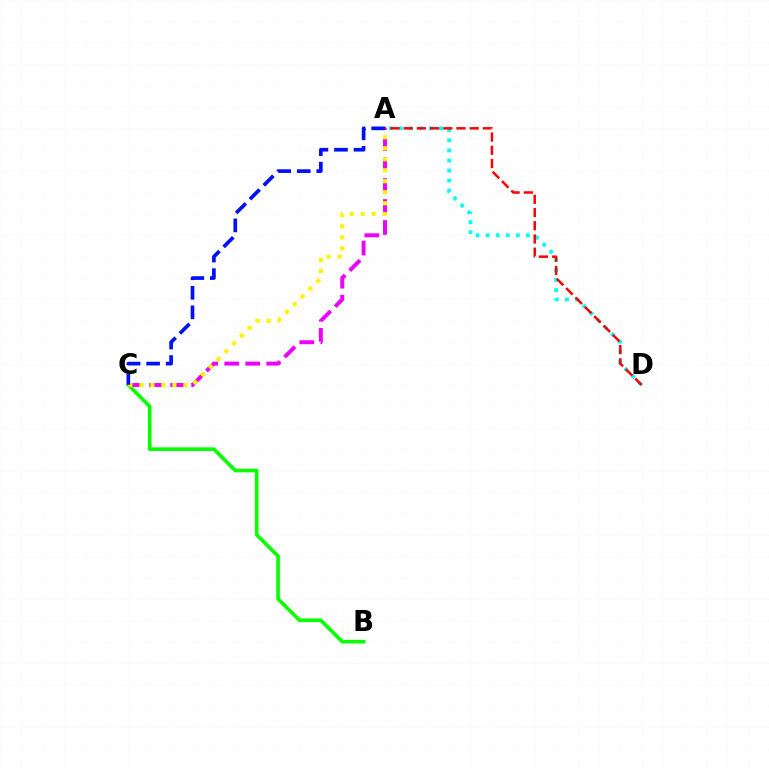{('A', 'D'): [{'color': '#00fff6', 'line_style': 'dotted', 'thickness': 2.74}, {'color': '#ff0000', 'line_style': 'dashed', 'thickness': 1.8}], ('B', 'C'): [{'color': '#08ff00', 'line_style': 'solid', 'thickness': 2.61}], ('A', 'C'): [{'color': '#ee00ff', 'line_style': 'dashed', 'thickness': 2.85}, {'color': '#fcf500', 'line_style': 'dotted', 'thickness': 2.99}, {'color': '#0010ff', 'line_style': 'dashed', 'thickness': 2.65}]}